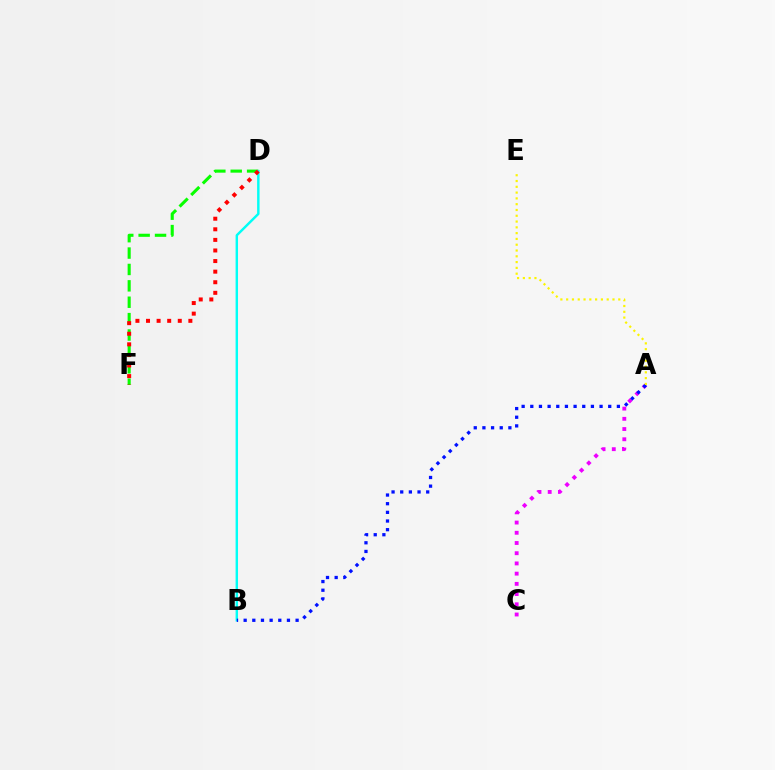{('D', 'F'): [{'color': '#08ff00', 'line_style': 'dashed', 'thickness': 2.23}, {'color': '#ff0000', 'line_style': 'dotted', 'thickness': 2.88}], ('A', 'C'): [{'color': '#ee00ff', 'line_style': 'dotted', 'thickness': 2.78}], ('B', 'D'): [{'color': '#00fff6', 'line_style': 'solid', 'thickness': 1.75}], ('A', 'B'): [{'color': '#0010ff', 'line_style': 'dotted', 'thickness': 2.35}], ('A', 'E'): [{'color': '#fcf500', 'line_style': 'dotted', 'thickness': 1.57}]}